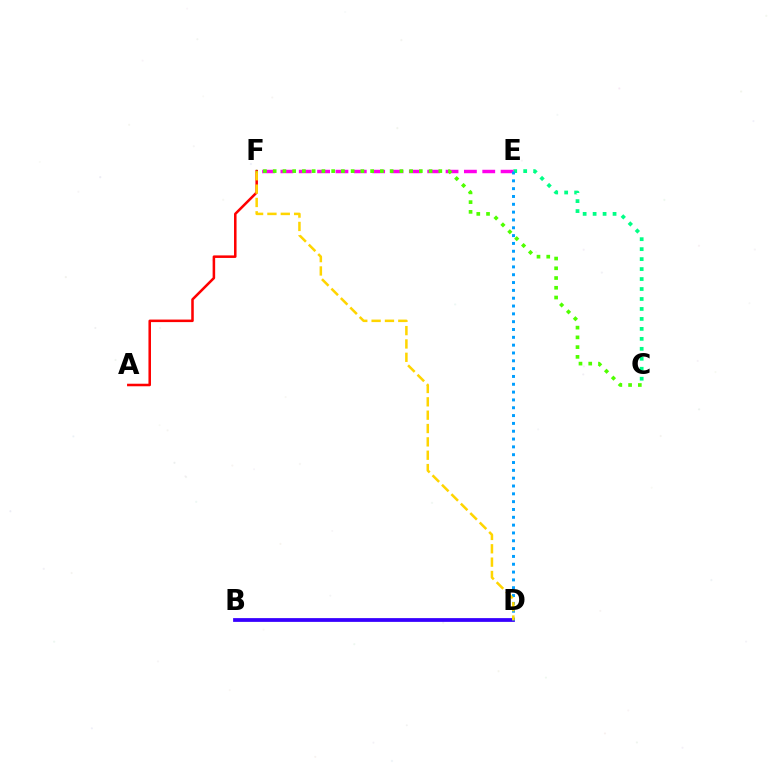{('A', 'F'): [{'color': '#ff0000', 'line_style': 'solid', 'thickness': 1.83}], ('C', 'E'): [{'color': '#00ff86', 'line_style': 'dotted', 'thickness': 2.71}], ('E', 'F'): [{'color': '#ff00ed', 'line_style': 'dashed', 'thickness': 2.49}], ('B', 'D'): [{'color': '#3700ff', 'line_style': 'solid', 'thickness': 2.71}], ('D', 'E'): [{'color': '#009eff', 'line_style': 'dotted', 'thickness': 2.13}], ('D', 'F'): [{'color': '#ffd500', 'line_style': 'dashed', 'thickness': 1.81}], ('C', 'F'): [{'color': '#4fff00', 'line_style': 'dotted', 'thickness': 2.65}]}